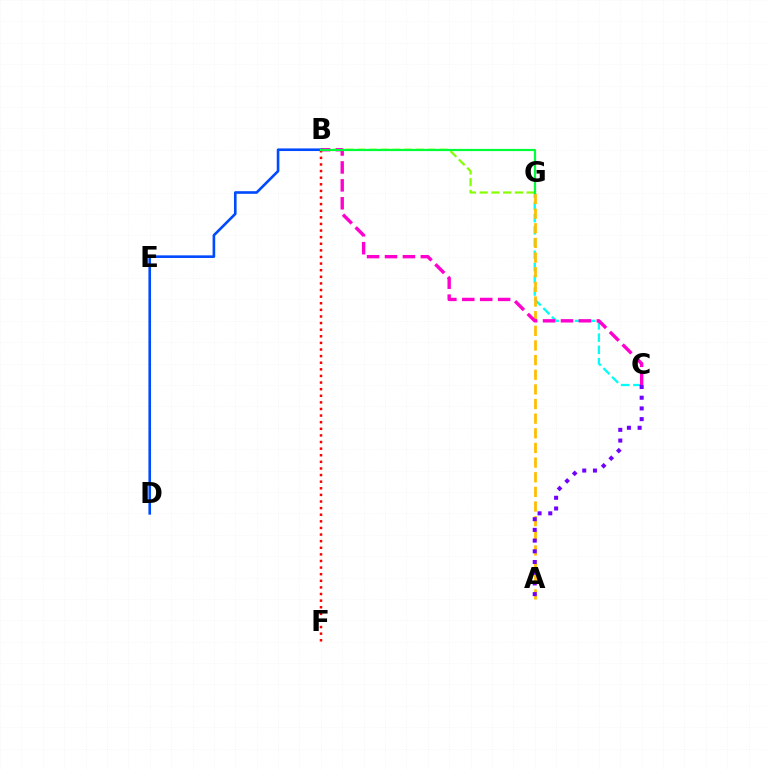{('B', 'G'): [{'color': '#84ff00', 'line_style': 'dashed', 'thickness': 1.59}, {'color': '#00ff39', 'line_style': 'solid', 'thickness': 1.59}], ('C', 'G'): [{'color': '#00fff6', 'line_style': 'dashed', 'thickness': 1.66}], ('A', 'G'): [{'color': '#ffbd00', 'line_style': 'dashed', 'thickness': 1.99}], ('B', 'F'): [{'color': '#ff0000', 'line_style': 'dotted', 'thickness': 1.8}], ('B', 'C'): [{'color': '#ff00cf', 'line_style': 'dashed', 'thickness': 2.43}], ('B', 'D'): [{'color': '#004bff', 'line_style': 'solid', 'thickness': 1.89}], ('A', 'C'): [{'color': '#7200ff', 'line_style': 'dotted', 'thickness': 2.91}]}